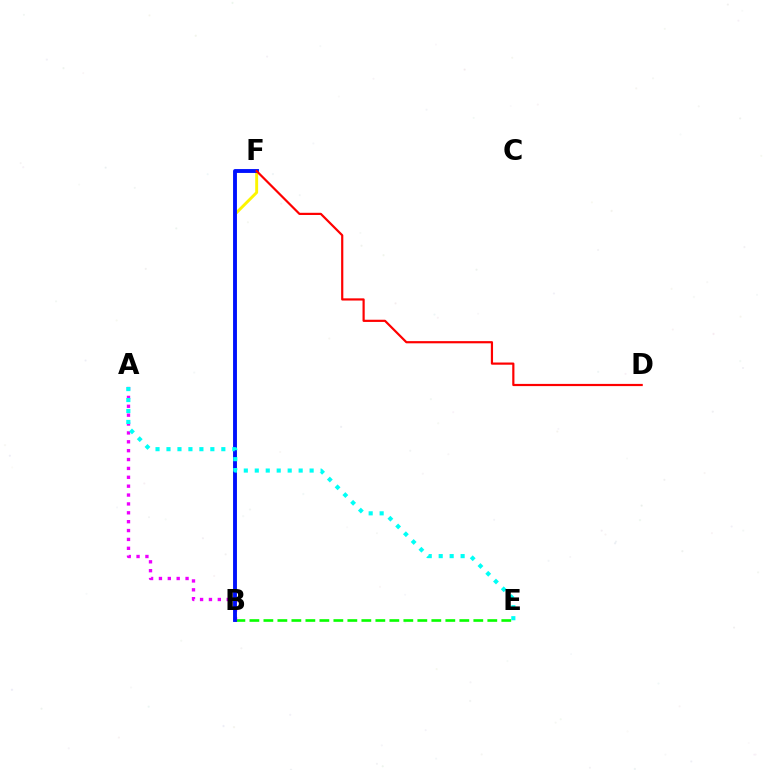{('B', 'F'): [{'color': '#fcf500', 'line_style': 'solid', 'thickness': 2.09}, {'color': '#0010ff', 'line_style': 'solid', 'thickness': 2.79}], ('B', 'E'): [{'color': '#08ff00', 'line_style': 'dashed', 'thickness': 1.9}], ('A', 'B'): [{'color': '#ee00ff', 'line_style': 'dotted', 'thickness': 2.41}], ('D', 'F'): [{'color': '#ff0000', 'line_style': 'solid', 'thickness': 1.58}], ('A', 'E'): [{'color': '#00fff6', 'line_style': 'dotted', 'thickness': 2.98}]}